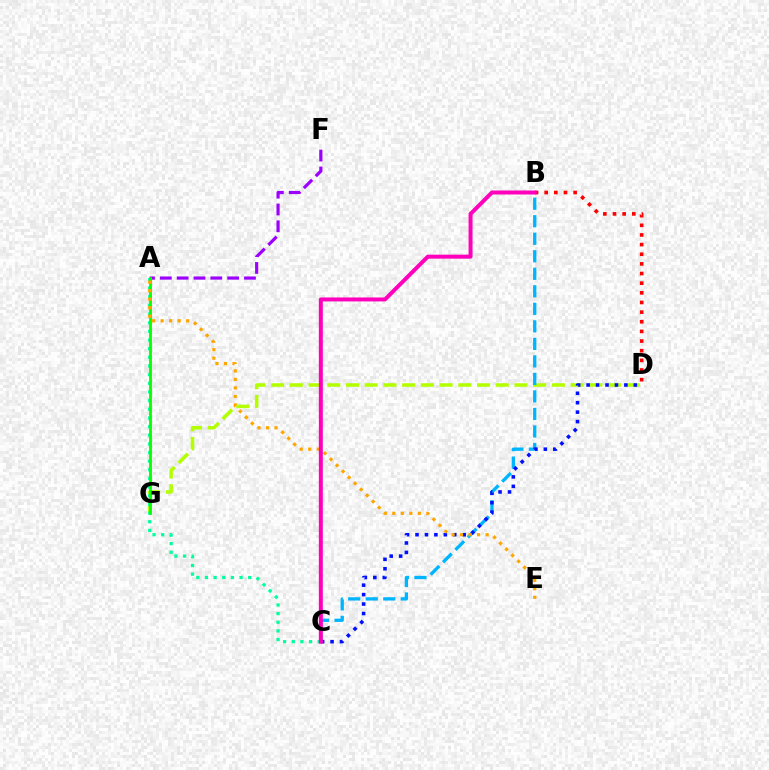{('D', 'G'): [{'color': '#b3ff00', 'line_style': 'dashed', 'thickness': 2.54}], ('B', 'C'): [{'color': '#00b5ff', 'line_style': 'dashed', 'thickness': 2.38}, {'color': '#ff00bd', 'line_style': 'solid', 'thickness': 2.87}], ('C', 'D'): [{'color': '#0010ff', 'line_style': 'dotted', 'thickness': 2.57}], ('A', 'F'): [{'color': '#9b00ff', 'line_style': 'dashed', 'thickness': 2.29}], ('A', 'C'): [{'color': '#00ff9d', 'line_style': 'dotted', 'thickness': 2.35}], ('B', 'D'): [{'color': '#ff0000', 'line_style': 'dotted', 'thickness': 2.62}], ('A', 'G'): [{'color': '#08ff00', 'line_style': 'solid', 'thickness': 2.02}], ('A', 'E'): [{'color': '#ffa500', 'line_style': 'dotted', 'thickness': 2.31}]}